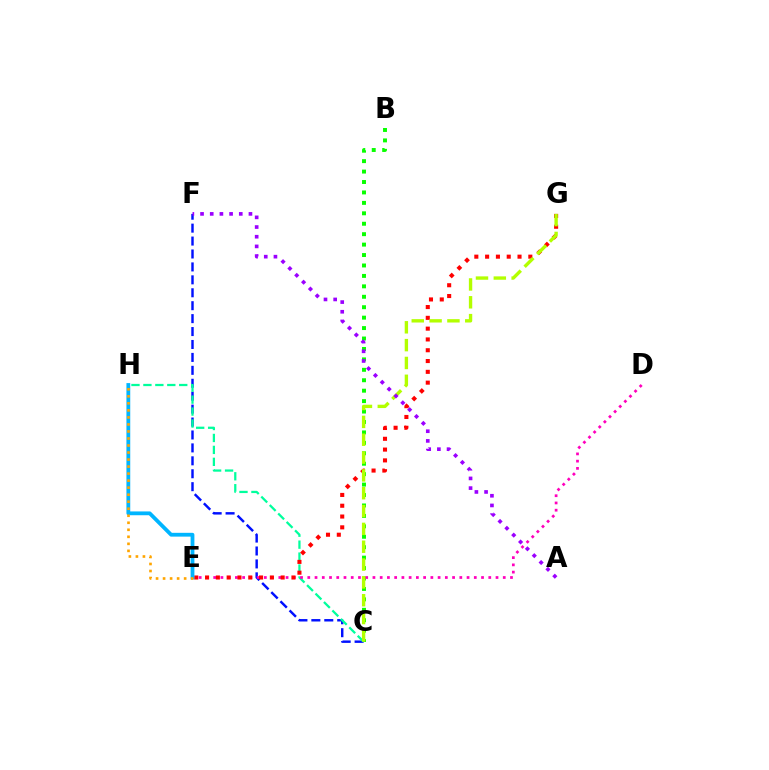{('B', 'C'): [{'color': '#08ff00', 'line_style': 'dotted', 'thickness': 2.83}], ('C', 'F'): [{'color': '#0010ff', 'line_style': 'dashed', 'thickness': 1.76}], ('C', 'H'): [{'color': '#00ff9d', 'line_style': 'dashed', 'thickness': 1.62}], ('D', 'E'): [{'color': '#ff00bd', 'line_style': 'dotted', 'thickness': 1.97}], ('E', 'G'): [{'color': '#ff0000', 'line_style': 'dotted', 'thickness': 2.93}], ('C', 'G'): [{'color': '#b3ff00', 'line_style': 'dashed', 'thickness': 2.42}], ('A', 'F'): [{'color': '#9b00ff', 'line_style': 'dotted', 'thickness': 2.63}], ('E', 'H'): [{'color': '#00b5ff', 'line_style': 'solid', 'thickness': 2.74}, {'color': '#ffa500', 'line_style': 'dotted', 'thickness': 1.91}]}